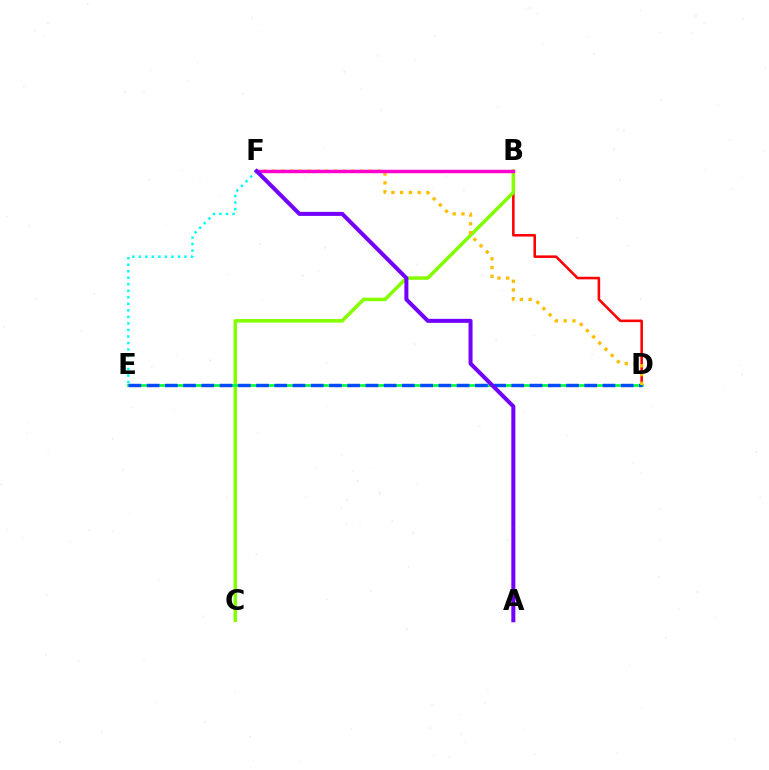{('E', 'F'): [{'color': '#00fff6', 'line_style': 'dotted', 'thickness': 1.77}], ('B', 'D'): [{'color': '#ff0000', 'line_style': 'solid', 'thickness': 1.85}], ('B', 'C'): [{'color': '#84ff00', 'line_style': 'solid', 'thickness': 2.54}], ('D', 'E'): [{'color': '#00ff39', 'line_style': 'solid', 'thickness': 1.92}, {'color': '#004bff', 'line_style': 'dashed', 'thickness': 2.48}], ('D', 'F'): [{'color': '#ffbd00', 'line_style': 'dotted', 'thickness': 2.38}], ('B', 'F'): [{'color': '#ff00cf', 'line_style': 'solid', 'thickness': 2.48}], ('A', 'F'): [{'color': '#7200ff', 'line_style': 'solid', 'thickness': 2.89}]}